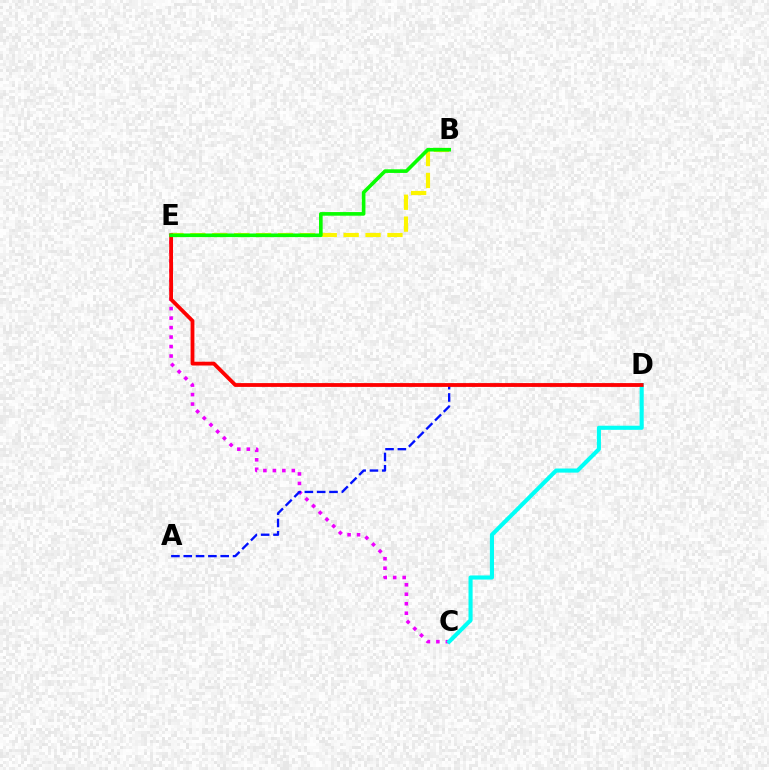{('C', 'E'): [{'color': '#ee00ff', 'line_style': 'dotted', 'thickness': 2.58}], ('C', 'D'): [{'color': '#00fff6', 'line_style': 'solid', 'thickness': 2.95}], ('A', 'D'): [{'color': '#0010ff', 'line_style': 'dashed', 'thickness': 1.67}], ('B', 'E'): [{'color': '#fcf500', 'line_style': 'dashed', 'thickness': 2.97}, {'color': '#08ff00', 'line_style': 'solid', 'thickness': 2.61}], ('D', 'E'): [{'color': '#ff0000', 'line_style': 'solid', 'thickness': 2.74}]}